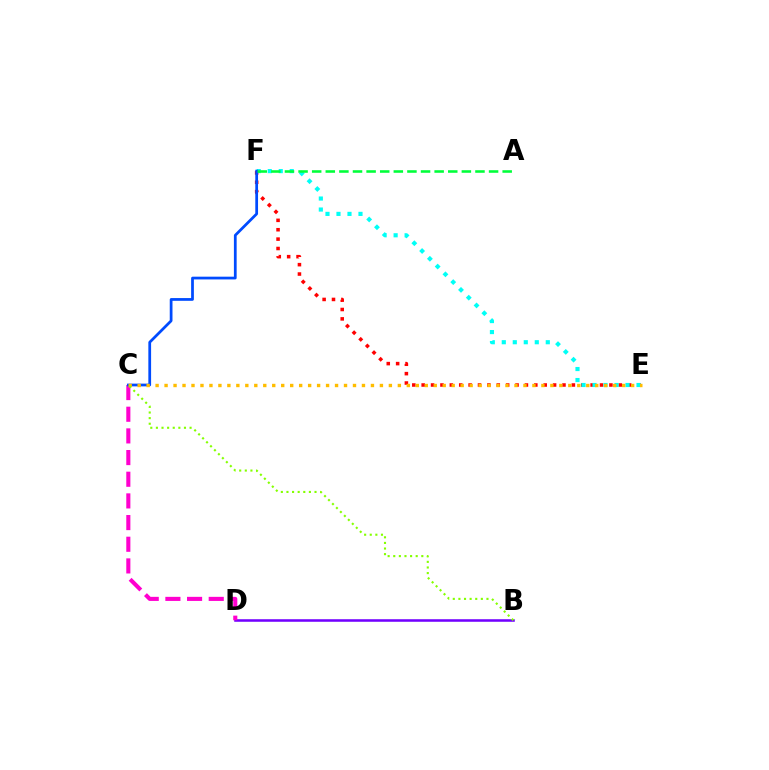{('B', 'D'): [{'color': '#7200ff', 'line_style': 'solid', 'thickness': 1.84}], ('E', 'F'): [{'color': '#ff0000', 'line_style': 'dotted', 'thickness': 2.55}, {'color': '#00fff6', 'line_style': 'dotted', 'thickness': 2.99}], ('C', 'D'): [{'color': '#ff00cf', 'line_style': 'dashed', 'thickness': 2.94}], ('C', 'F'): [{'color': '#004bff', 'line_style': 'solid', 'thickness': 1.98}], ('C', 'E'): [{'color': '#ffbd00', 'line_style': 'dotted', 'thickness': 2.44}], ('A', 'F'): [{'color': '#00ff39', 'line_style': 'dashed', 'thickness': 1.85}], ('B', 'C'): [{'color': '#84ff00', 'line_style': 'dotted', 'thickness': 1.52}]}